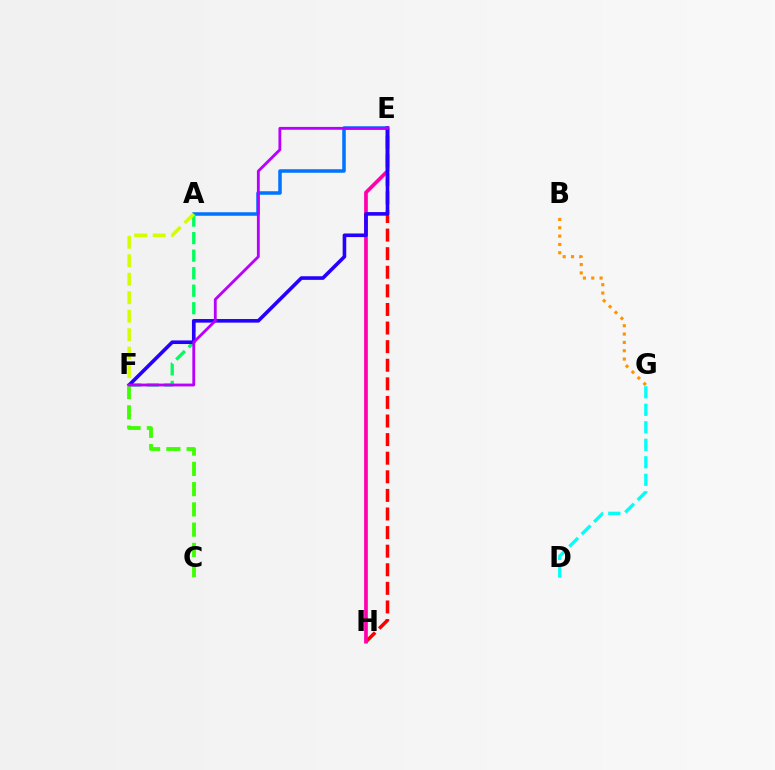{('A', 'E'): [{'color': '#0074ff', 'line_style': 'solid', 'thickness': 2.53}], ('E', 'H'): [{'color': '#ff0000', 'line_style': 'dashed', 'thickness': 2.53}, {'color': '#ff00ac', 'line_style': 'solid', 'thickness': 2.66}], ('A', 'F'): [{'color': '#00ff5c', 'line_style': 'dashed', 'thickness': 2.38}, {'color': '#d1ff00', 'line_style': 'dashed', 'thickness': 2.51}], ('D', 'G'): [{'color': '#00fff6', 'line_style': 'dashed', 'thickness': 2.38}], ('E', 'F'): [{'color': '#2500ff', 'line_style': 'solid', 'thickness': 2.6}, {'color': '#b900ff', 'line_style': 'solid', 'thickness': 2.04}], ('C', 'F'): [{'color': '#3dff00', 'line_style': 'dashed', 'thickness': 2.75}], ('B', 'G'): [{'color': '#ff9400', 'line_style': 'dotted', 'thickness': 2.26}]}